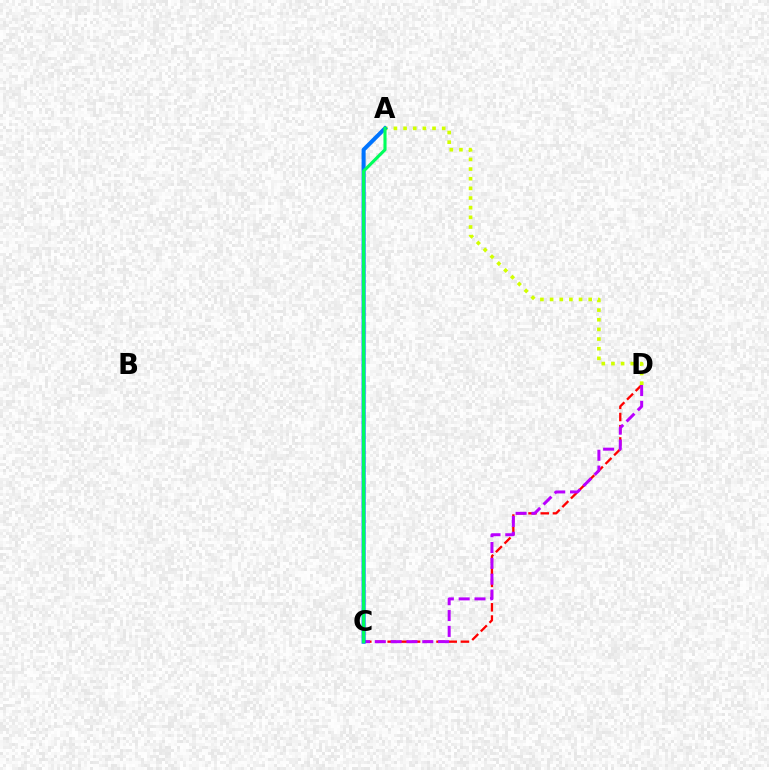{('C', 'D'): [{'color': '#ff0000', 'line_style': 'dashed', 'thickness': 1.66}, {'color': '#b900ff', 'line_style': 'dashed', 'thickness': 2.15}], ('A', 'D'): [{'color': '#d1ff00', 'line_style': 'dotted', 'thickness': 2.62}], ('A', 'C'): [{'color': '#0074ff', 'line_style': 'solid', 'thickness': 2.91}, {'color': '#00ff5c', 'line_style': 'solid', 'thickness': 2.24}]}